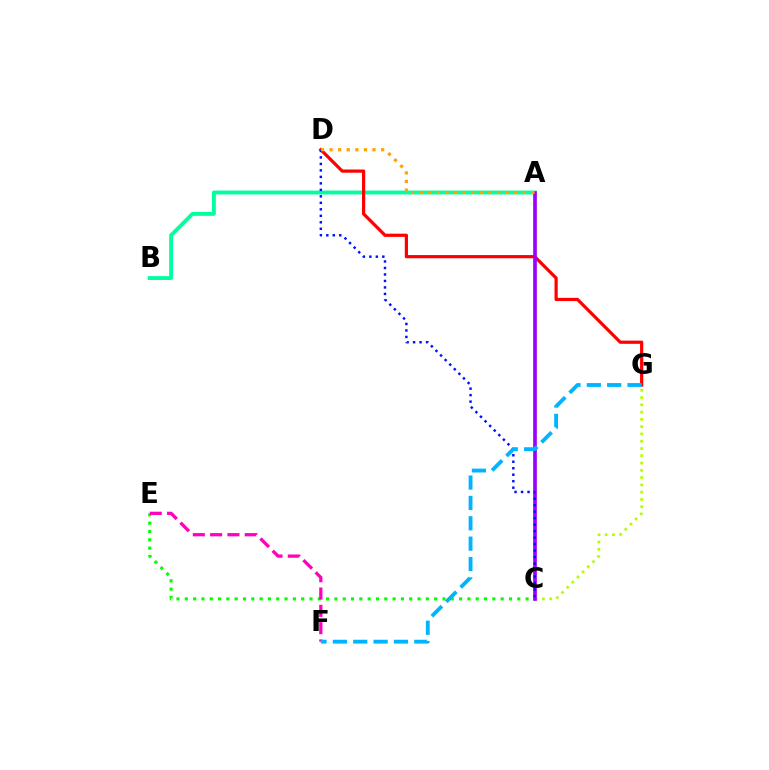{('C', 'E'): [{'color': '#08ff00', 'line_style': 'dotted', 'thickness': 2.26}], ('A', 'B'): [{'color': '#00ff9d', 'line_style': 'solid', 'thickness': 2.79}], ('C', 'G'): [{'color': '#b3ff00', 'line_style': 'dotted', 'thickness': 1.98}], ('D', 'G'): [{'color': '#ff0000', 'line_style': 'solid', 'thickness': 2.3}], ('E', 'F'): [{'color': '#ff00bd', 'line_style': 'dashed', 'thickness': 2.35}], ('A', 'C'): [{'color': '#9b00ff', 'line_style': 'solid', 'thickness': 2.64}], ('C', 'D'): [{'color': '#0010ff', 'line_style': 'dotted', 'thickness': 1.76}], ('A', 'D'): [{'color': '#ffa500', 'line_style': 'dotted', 'thickness': 2.34}], ('F', 'G'): [{'color': '#00b5ff', 'line_style': 'dashed', 'thickness': 2.77}]}